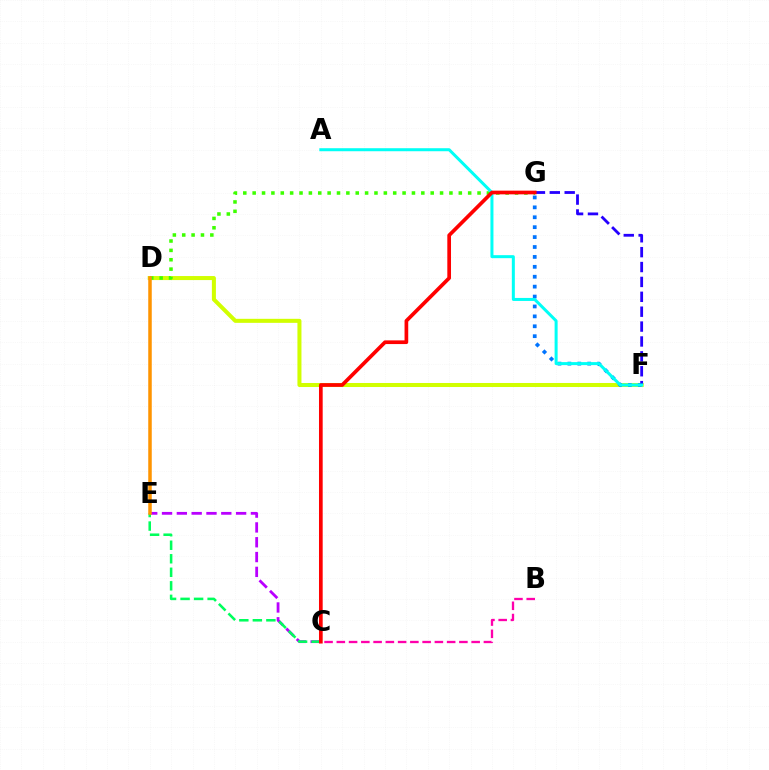{('D', 'F'): [{'color': '#d1ff00', 'line_style': 'solid', 'thickness': 2.9}], ('F', 'G'): [{'color': '#0074ff', 'line_style': 'dotted', 'thickness': 2.69}, {'color': '#2500ff', 'line_style': 'dashed', 'thickness': 2.02}], ('D', 'G'): [{'color': '#3dff00', 'line_style': 'dotted', 'thickness': 2.55}], ('C', 'E'): [{'color': '#b900ff', 'line_style': 'dashed', 'thickness': 2.01}, {'color': '#00ff5c', 'line_style': 'dashed', 'thickness': 1.84}], ('B', 'C'): [{'color': '#ff00ac', 'line_style': 'dashed', 'thickness': 1.67}], ('D', 'E'): [{'color': '#ff9400', 'line_style': 'solid', 'thickness': 2.52}], ('A', 'F'): [{'color': '#00fff6', 'line_style': 'solid', 'thickness': 2.17}], ('C', 'G'): [{'color': '#ff0000', 'line_style': 'solid', 'thickness': 2.66}]}